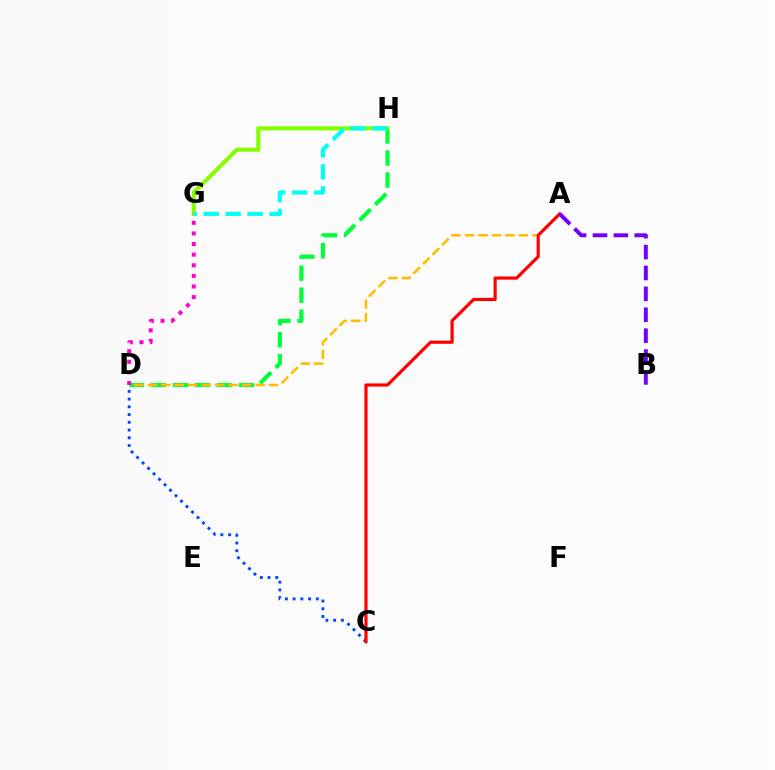{('D', 'H'): [{'color': '#00ff39', 'line_style': 'dashed', 'thickness': 2.99}], ('C', 'D'): [{'color': '#004bff', 'line_style': 'dotted', 'thickness': 2.1}], ('G', 'H'): [{'color': '#84ff00', 'line_style': 'solid', 'thickness': 2.96}, {'color': '#00fff6', 'line_style': 'dashed', 'thickness': 2.98}], ('A', 'D'): [{'color': '#ffbd00', 'line_style': 'dashed', 'thickness': 1.83}], ('D', 'G'): [{'color': '#ff00cf', 'line_style': 'dotted', 'thickness': 2.88}], ('A', 'C'): [{'color': '#ff0000', 'line_style': 'solid', 'thickness': 2.28}], ('A', 'B'): [{'color': '#7200ff', 'line_style': 'dashed', 'thickness': 2.84}]}